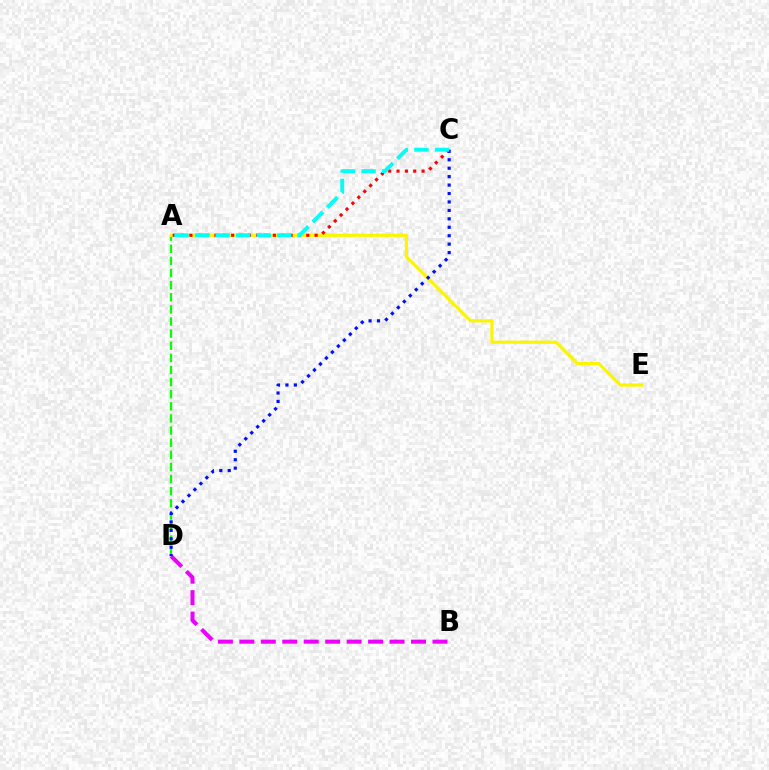{('A', 'D'): [{'color': '#08ff00', 'line_style': 'dashed', 'thickness': 1.65}], ('A', 'E'): [{'color': '#fcf500', 'line_style': 'solid', 'thickness': 2.29}], ('A', 'C'): [{'color': '#ff0000', 'line_style': 'dotted', 'thickness': 2.27}, {'color': '#00fff6', 'line_style': 'dashed', 'thickness': 2.79}], ('B', 'D'): [{'color': '#ee00ff', 'line_style': 'dashed', 'thickness': 2.91}], ('C', 'D'): [{'color': '#0010ff', 'line_style': 'dotted', 'thickness': 2.29}]}